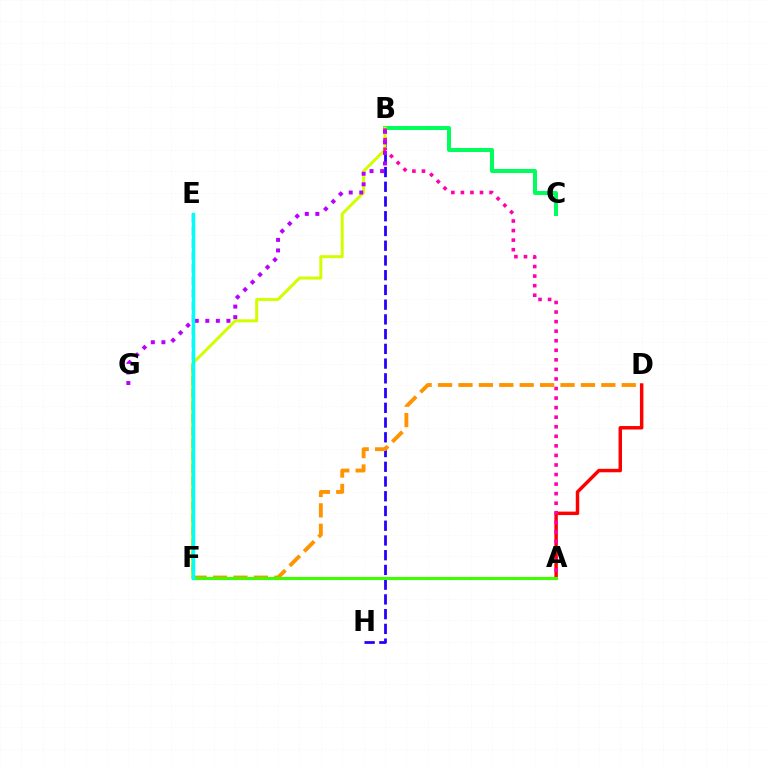{('A', 'D'): [{'color': '#ff0000', 'line_style': 'solid', 'thickness': 2.49}], ('B', 'H'): [{'color': '#2500ff', 'line_style': 'dashed', 'thickness': 2.0}], ('B', 'C'): [{'color': '#00ff5c', 'line_style': 'solid', 'thickness': 2.88}], ('D', 'F'): [{'color': '#ff9400', 'line_style': 'dashed', 'thickness': 2.77}], ('B', 'F'): [{'color': '#d1ff00', 'line_style': 'solid', 'thickness': 2.17}], ('A', 'B'): [{'color': '#ff00ac', 'line_style': 'dotted', 'thickness': 2.6}], ('E', 'F'): [{'color': '#0074ff', 'line_style': 'dashed', 'thickness': 1.7}, {'color': '#00fff6', 'line_style': 'solid', 'thickness': 2.45}], ('A', 'F'): [{'color': '#3dff00', 'line_style': 'solid', 'thickness': 2.22}], ('B', 'G'): [{'color': '#b900ff', 'line_style': 'dotted', 'thickness': 2.87}]}